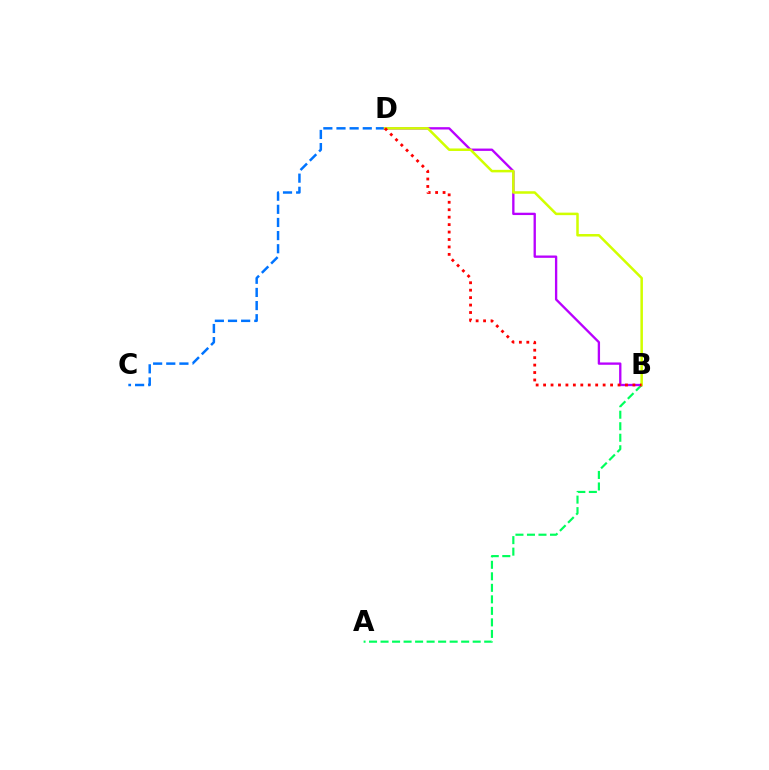{('A', 'B'): [{'color': '#00ff5c', 'line_style': 'dashed', 'thickness': 1.56}], ('C', 'D'): [{'color': '#0074ff', 'line_style': 'dashed', 'thickness': 1.78}], ('B', 'D'): [{'color': '#b900ff', 'line_style': 'solid', 'thickness': 1.68}, {'color': '#d1ff00', 'line_style': 'solid', 'thickness': 1.81}, {'color': '#ff0000', 'line_style': 'dotted', 'thickness': 2.02}]}